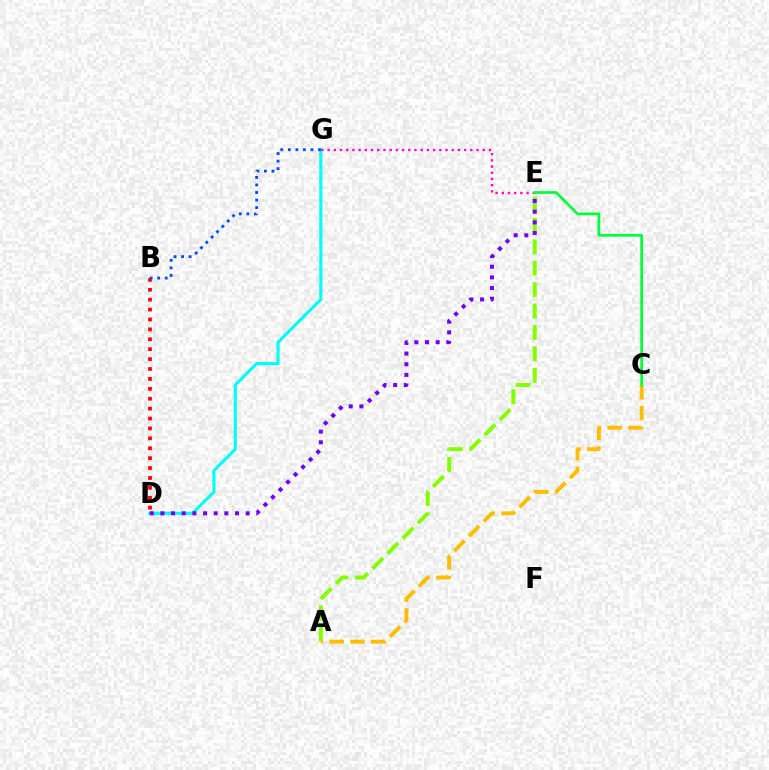{('A', 'E'): [{'color': '#84ff00', 'line_style': 'dashed', 'thickness': 2.91}], ('D', 'G'): [{'color': '#00fff6', 'line_style': 'solid', 'thickness': 2.26}], ('A', 'C'): [{'color': '#ffbd00', 'line_style': 'dashed', 'thickness': 2.83}], ('D', 'E'): [{'color': '#7200ff', 'line_style': 'dotted', 'thickness': 2.9}], ('E', 'G'): [{'color': '#ff00cf', 'line_style': 'dotted', 'thickness': 1.69}], ('B', 'D'): [{'color': '#ff0000', 'line_style': 'dotted', 'thickness': 2.69}], ('C', 'E'): [{'color': '#00ff39', 'line_style': 'solid', 'thickness': 1.99}], ('B', 'G'): [{'color': '#004bff', 'line_style': 'dotted', 'thickness': 2.05}]}